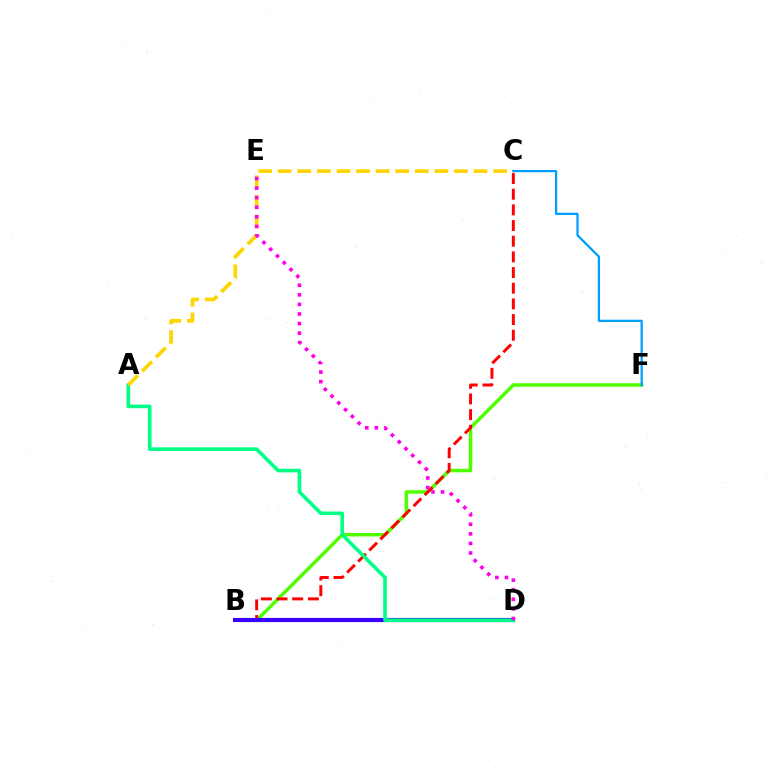{('B', 'F'): [{'color': '#4fff00', 'line_style': 'solid', 'thickness': 2.5}], ('B', 'C'): [{'color': '#ff0000', 'line_style': 'dashed', 'thickness': 2.13}], ('B', 'D'): [{'color': '#3700ff', 'line_style': 'solid', 'thickness': 2.98}], ('A', 'D'): [{'color': '#00ff86', 'line_style': 'solid', 'thickness': 2.6}], ('A', 'C'): [{'color': '#ffd500', 'line_style': 'dashed', 'thickness': 2.66}], ('D', 'E'): [{'color': '#ff00ed', 'line_style': 'dotted', 'thickness': 2.6}], ('C', 'F'): [{'color': '#009eff', 'line_style': 'solid', 'thickness': 1.62}]}